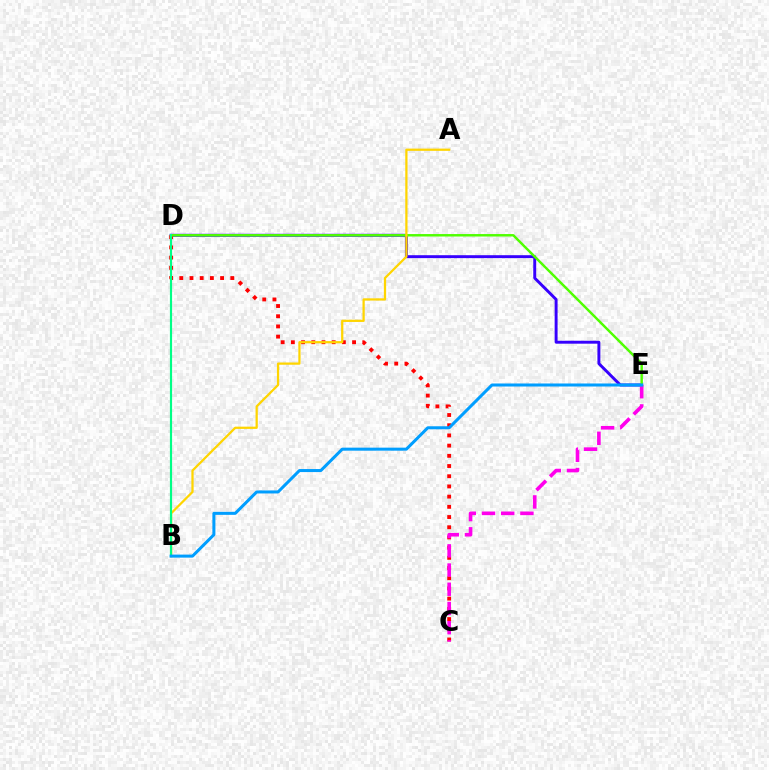{('D', 'E'): [{'color': '#3700ff', 'line_style': 'solid', 'thickness': 2.11}, {'color': '#4fff00', 'line_style': 'solid', 'thickness': 1.76}], ('C', 'D'): [{'color': '#ff0000', 'line_style': 'dotted', 'thickness': 2.77}], ('C', 'E'): [{'color': '#ff00ed', 'line_style': 'dashed', 'thickness': 2.61}], ('A', 'B'): [{'color': '#ffd500', 'line_style': 'solid', 'thickness': 1.62}], ('B', 'D'): [{'color': '#00ff86', 'line_style': 'solid', 'thickness': 1.57}], ('B', 'E'): [{'color': '#009eff', 'line_style': 'solid', 'thickness': 2.18}]}